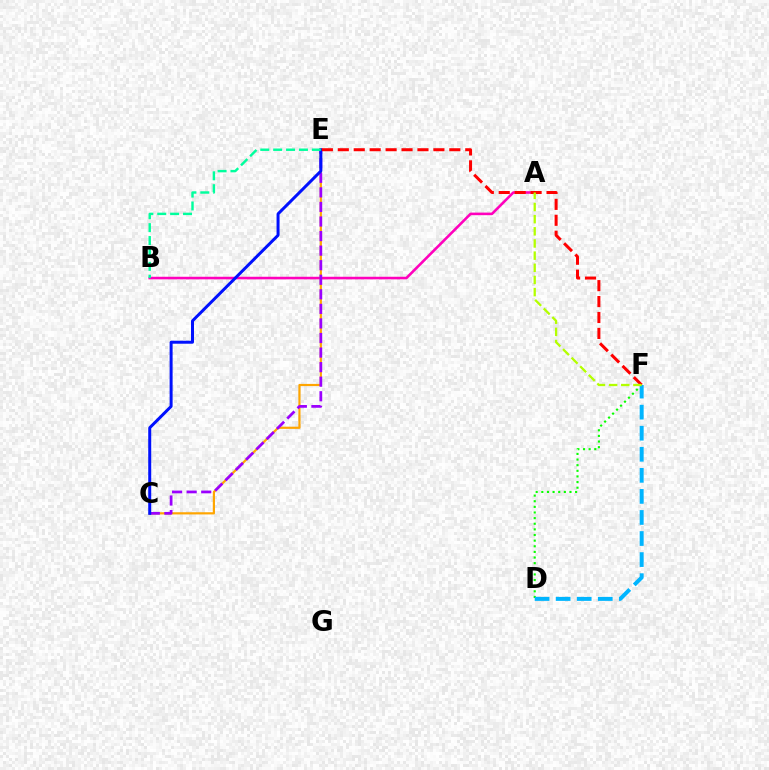{('D', 'F'): [{'color': '#08ff00', 'line_style': 'dotted', 'thickness': 1.53}, {'color': '#00b5ff', 'line_style': 'dashed', 'thickness': 2.86}], ('A', 'B'): [{'color': '#ff00bd', 'line_style': 'solid', 'thickness': 1.86}], ('C', 'E'): [{'color': '#ffa500', 'line_style': 'solid', 'thickness': 1.58}, {'color': '#9b00ff', 'line_style': 'dashed', 'thickness': 1.98}, {'color': '#0010ff', 'line_style': 'solid', 'thickness': 2.15}], ('E', 'F'): [{'color': '#ff0000', 'line_style': 'dashed', 'thickness': 2.16}], ('A', 'F'): [{'color': '#b3ff00', 'line_style': 'dashed', 'thickness': 1.65}], ('B', 'E'): [{'color': '#00ff9d', 'line_style': 'dashed', 'thickness': 1.75}]}